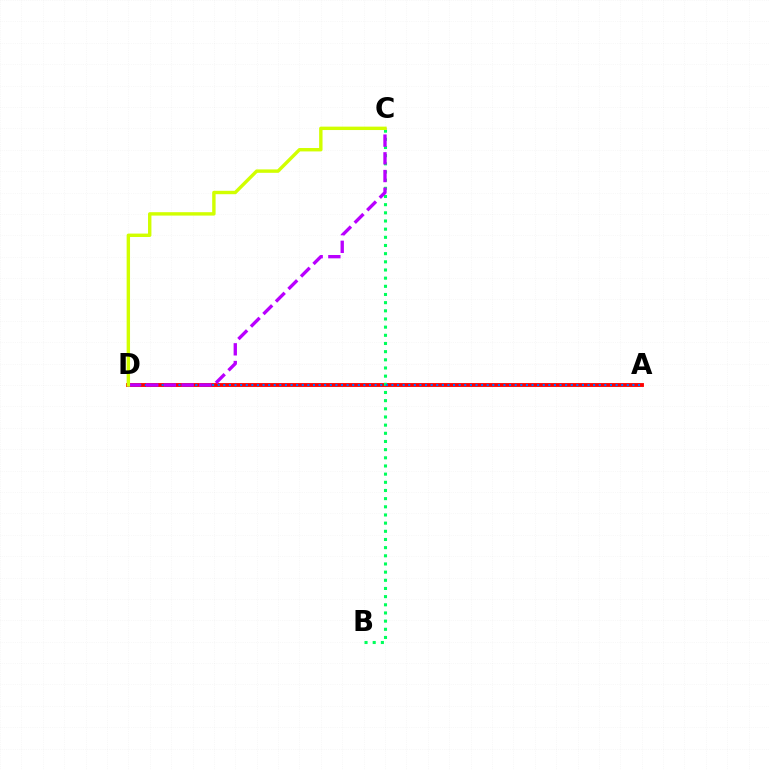{('A', 'D'): [{'color': '#ff0000', 'line_style': 'solid', 'thickness': 2.78}, {'color': '#0074ff', 'line_style': 'dotted', 'thickness': 1.52}], ('B', 'C'): [{'color': '#00ff5c', 'line_style': 'dotted', 'thickness': 2.22}], ('C', 'D'): [{'color': '#b900ff', 'line_style': 'dashed', 'thickness': 2.4}, {'color': '#d1ff00', 'line_style': 'solid', 'thickness': 2.45}]}